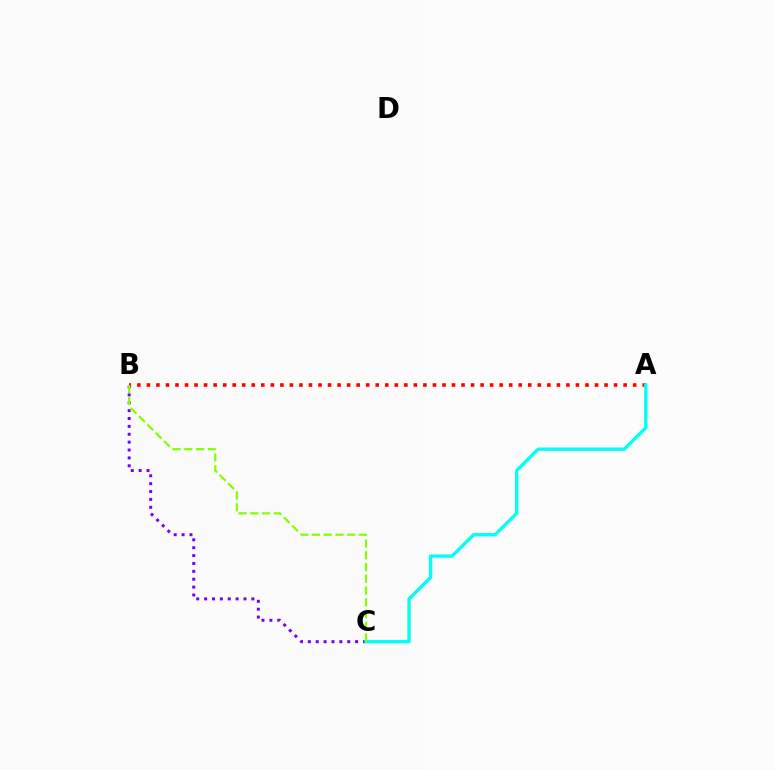{('B', 'C'): [{'color': '#7200ff', 'line_style': 'dotted', 'thickness': 2.14}, {'color': '#84ff00', 'line_style': 'dashed', 'thickness': 1.6}], ('A', 'B'): [{'color': '#ff0000', 'line_style': 'dotted', 'thickness': 2.59}], ('A', 'C'): [{'color': '#00fff6', 'line_style': 'solid', 'thickness': 2.41}]}